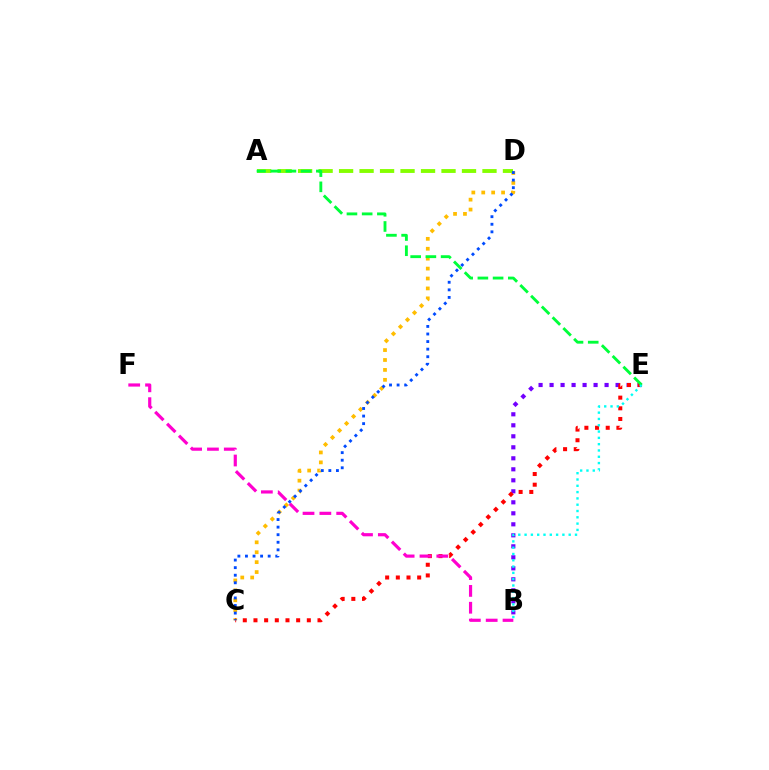{('C', 'D'): [{'color': '#ffbd00', 'line_style': 'dotted', 'thickness': 2.7}, {'color': '#004bff', 'line_style': 'dotted', 'thickness': 2.06}], ('B', 'E'): [{'color': '#7200ff', 'line_style': 'dotted', 'thickness': 2.99}, {'color': '#00fff6', 'line_style': 'dotted', 'thickness': 1.71}], ('A', 'D'): [{'color': '#84ff00', 'line_style': 'dashed', 'thickness': 2.78}], ('C', 'E'): [{'color': '#ff0000', 'line_style': 'dotted', 'thickness': 2.9}], ('A', 'E'): [{'color': '#00ff39', 'line_style': 'dashed', 'thickness': 2.07}], ('B', 'F'): [{'color': '#ff00cf', 'line_style': 'dashed', 'thickness': 2.29}]}